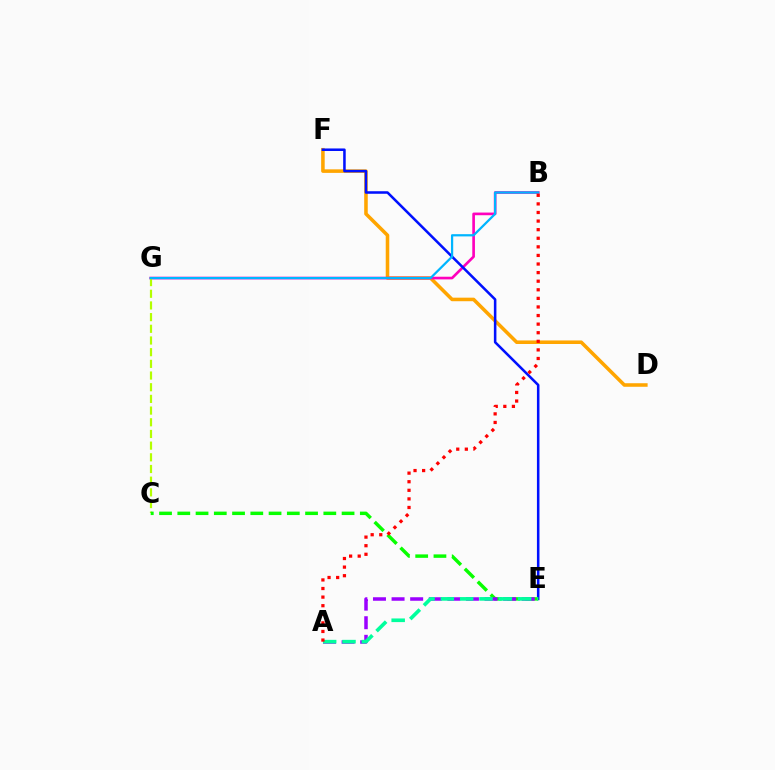{('D', 'F'): [{'color': '#ffa500', 'line_style': 'solid', 'thickness': 2.56}], ('B', 'G'): [{'color': '#ff00bd', 'line_style': 'solid', 'thickness': 1.92}, {'color': '#00b5ff', 'line_style': 'solid', 'thickness': 1.61}], ('E', 'F'): [{'color': '#0010ff', 'line_style': 'solid', 'thickness': 1.83}], ('C', 'G'): [{'color': '#b3ff00', 'line_style': 'dashed', 'thickness': 1.59}], ('C', 'E'): [{'color': '#08ff00', 'line_style': 'dashed', 'thickness': 2.48}], ('A', 'E'): [{'color': '#9b00ff', 'line_style': 'dashed', 'thickness': 2.53}, {'color': '#00ff9d', 'line_style': 'dashed', 'thickness': 2.63}], ('A', 'B'): [{'color': '#ff0000', 'line_style': 'dotted', 'thickness': 2.33}]}